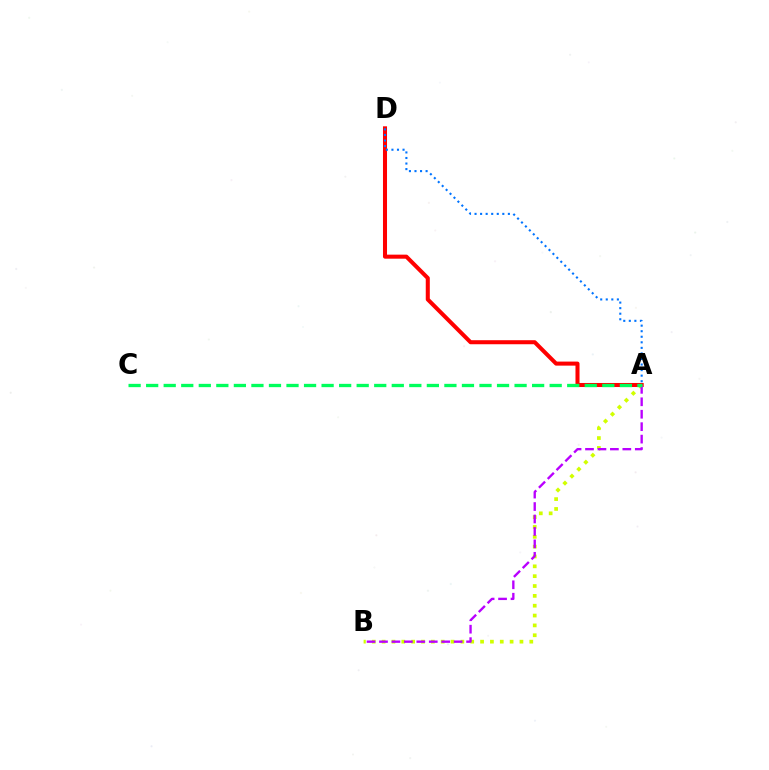{('A', 'B'): [{'color': '#d1ff00', 'line_style': 'dotted', 'thickness': 2.68}, {'color': '#b900ff', 'line_style': 'dashed', 'thickness': 1.69}], ('A', 'D'): [{'color': '#ff0000', 'line_style': 'solid', 'thickness': 2.91}, {'color': '#0074ff', 'line_style': 'dotted', 'thickness': 1.51}], ('A', 'C'): [{'color': '#00ff5c', 'line_style': 'dashed', 'thickness': 2.38}]}